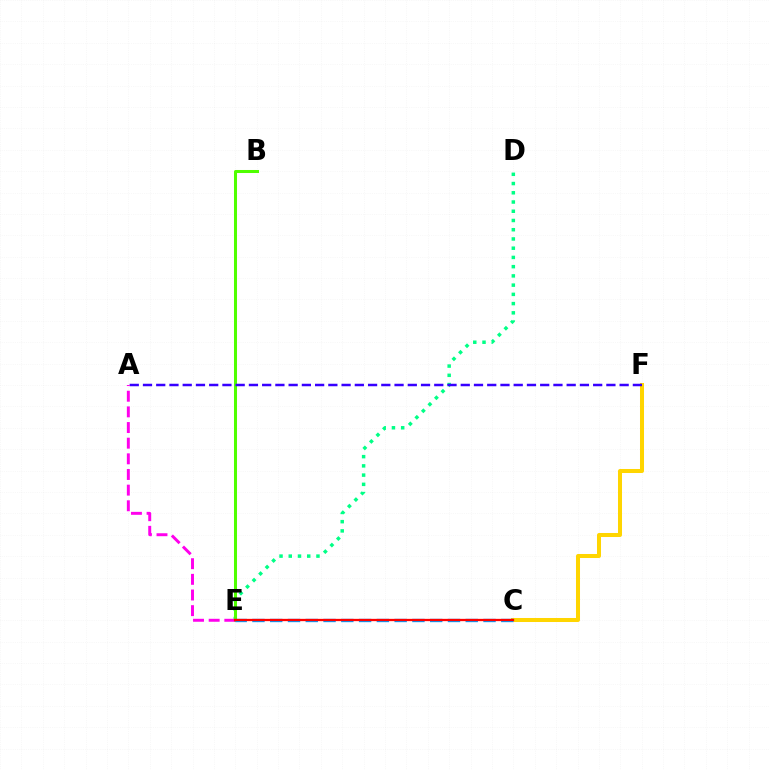{('D', 'E'): [{'color': '#00ff86', 'line_style': 'dotted', 'thickness': 2.51}], ('C', 'F'): [{'color': '#ffd500', 'line_style': 'solid', 'thickness': 2.89}], ('B', 'E'): [{'color': '#4fff00', 'line_style': 'solid', 'thickness': 2.18}], ('C', 'E'): [{'color': '#009eff', 'line_style': 'dashed', 'thickness': 2.41}, {'color': '#ff0000', 'line_style': 'solid', 'thickness': 1.65}], ('A', 'F'): [{'color': '#3700ff', 'line_style': 'dashed', 'thickness': 1.8}], ('A', 'E'): [{'color': '#ff00ed', 'line_style': 'dashed', 'thickness': 2.13}]}